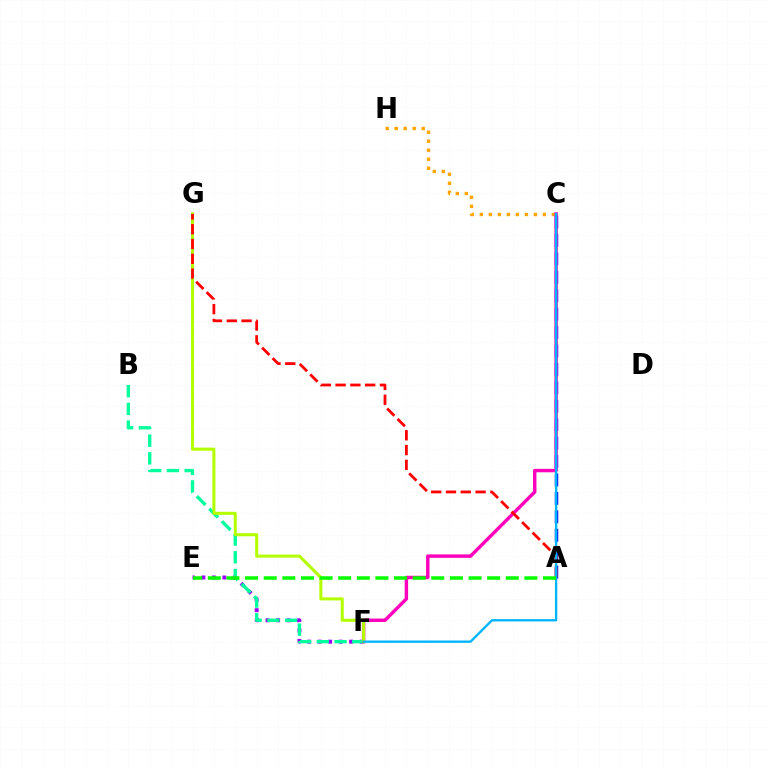{('C', 'H'): [{'color': '#ffa500', 'line_style': 'dotted', 'thickness': 2.45}], ('E', 'F'): [{'color': '#9b00ff', 'line_style': 'dotted', 'thickness': 2.85}], ('B', 'F'): [{'color': '#00ff9d', 'line_style': 'dashed', 'thickness': 2.41}], ('A', 'C'): [{'color': '#0010ff', 'line_style': 'dashed', 'thickness': 2.5}], ('C', 'F'): [{'color': '#ff00bd', 'line_style': 'solid', 'thickness': 2.48}, {'color': '#00b5ff', 'line_style': 'solid', 'thickness': 1.69}], ('F', 'G'): [{'color': '#b3ff00', 'line_style': 'solid', 'thickness': 2.2}], ('A', 'G'): [{'color': '#ff0000', 'line_style': 'dashed', 'thickness': 2.01}], ('A', 'E'): [{'color': '#08ff00', 'line_style': 'dashed', 'thickness': 2.53}]}